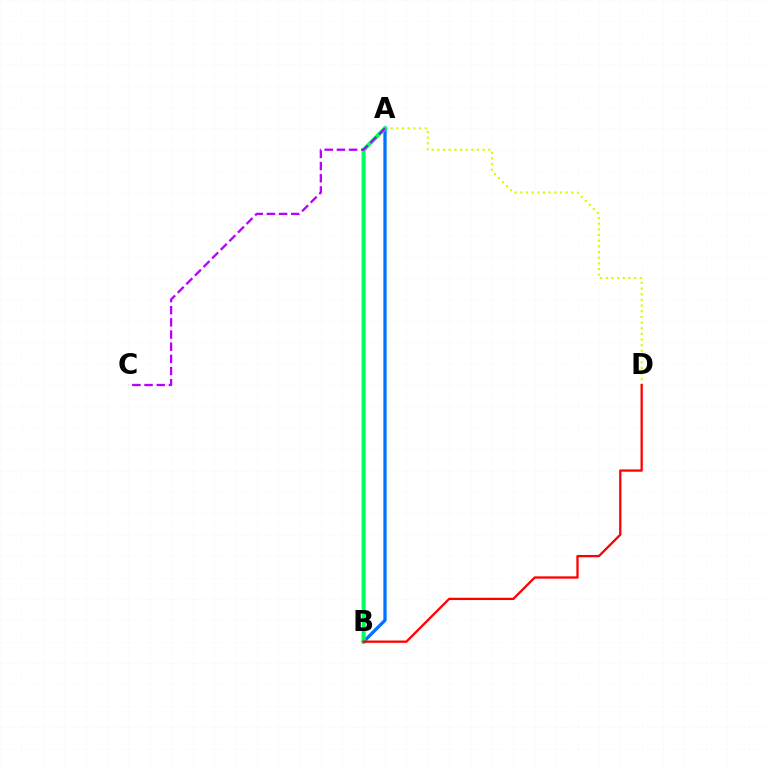{('A', 'B'): [{'color': '#0074ff', 'line_style': 'solid', 'thickness': 2.37}, {'color': '#00ff5c', 'line_style': 'solid', 'thickness': 2.9}], ('A', 'D'): [{'color': '#d1ff00', 'line_style': 'dotted', 'thickness': 1.54}], ('B', 'D'): [{'color': '#ff0000', 'line_style': 'solid', 'thickness': 1.65}], ('A', 'C'): [{'color': '#b900ff', 'line_style': 'dashed', 'thickness': 1.65}]}